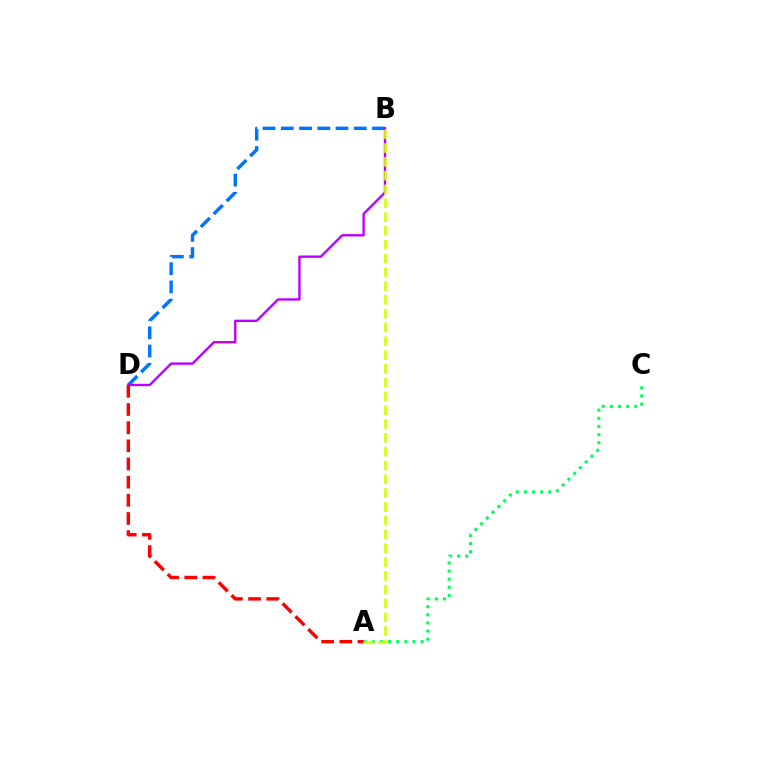{('A', 'C'): [{'color': '#00ff5c', 'line_style': 'dotted', 'thickness': 2.21}], ('B', 'D'): [{'color': '#0074ff', 'line_style': 'dashed', 'thickness': 2.48}, {'color': '#b900ff', 'line_style': 'solid', 'thickness': 1.7}], ('A', 'D'): [{'color': '#ff0000', 'line_style': 'dashed', 'thickness': 2.47}], ('A', 'B'): [{'color': '#d1ff00', 'line_style': 'dashed', 'thickness': 1.87}]}